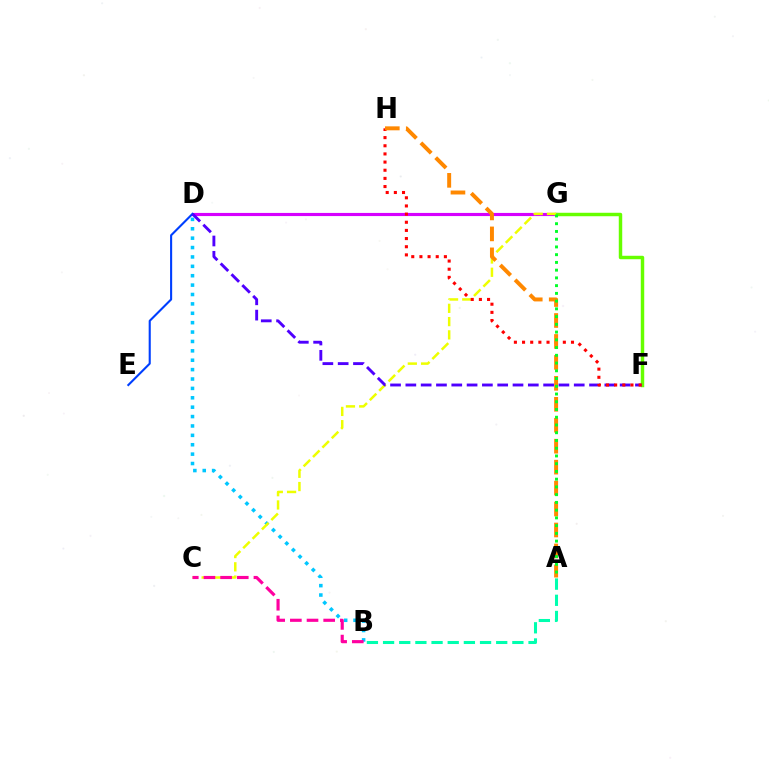{('B', 'D'): [{'color': '#00c7ff', 'line_style': 'dotted', 'thickness': 2.55}], ('D', 'G'): [{'color': '#d600ff', 'line_style': 'solid', 'thickness': 2.26}], ('F', 'G'): [{'color': '#66ff00', 'line_style': 'solid', 'thickness': 2.48}], ('A', 'B'): [{'color': '#00ffaf', 'line_style': 'dashed', 'thickness': 2.2}], ('C', 'G'): [{'color': '#eeff00', 'line_style': 'dashed', 'thickness': 1.8}], ('D', 'E'): [{'color': '#003fff', 'line_style': 'solid', 'thickness': 1.51}], ('D', 'F'): [{'color': '#4f00ff', 'line_style': 'dashed', 'thickness': 2.08}], ('F', 'H'): [{'color': '#ff0000', 'line_style': 'dotted', 'thickness': 2.22}], ('A', 'H'): [{'color': '#ff8800', 'line_style': 'dashed', 'thickness': 2.85}], ('B', 'C'): [{'color': '#ff00a0', 'line_style': 'dashed', 'thickness': 2.26}], ('A', 'G'): [{'color': '#00ff27', 'line_style': 'dotted', 'thickness': 2.1}]}